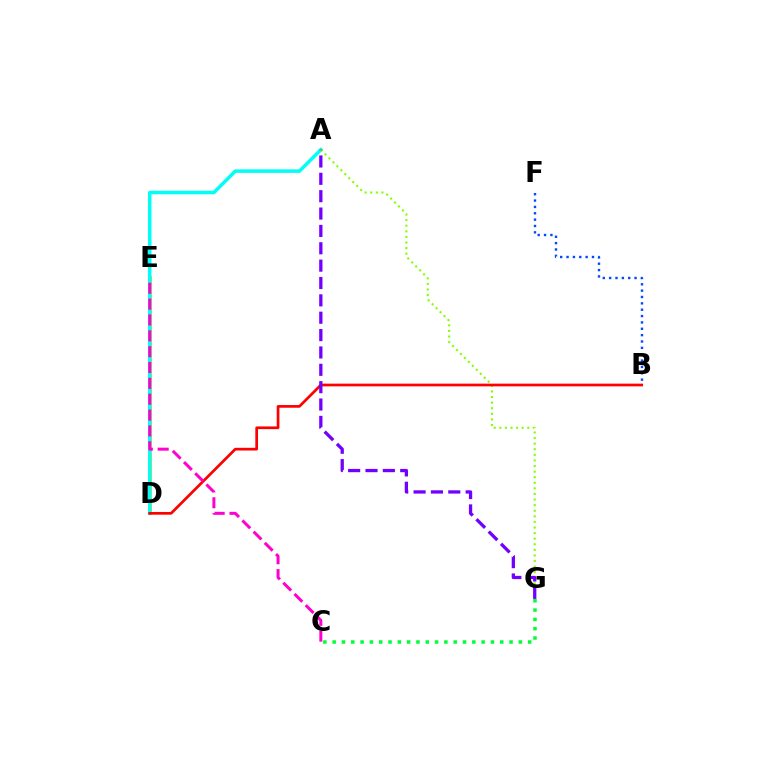{('D', 'E'): [{'color': '#ffbd00', 'line_style': 'solid', 'thickness': 2.69}], ('A', 'D'): [{'color': '#00fff6', 'line_style': 'solid', 'thickness': 2.53}], ('A', 'G'): [{'color': '#84ff00', 'line_style': 'dotted', 'thickness': 1.52}, {'color': '#7200ff', 'line_style': 'dashed', 'thickness': 2.36}], ('B', 'F'): [{'color': '#004bff', 'line_style': 'dotted', 'thickness': 1.73}], ('B', 'D'): [{'color': '#ff0000', 'line_style': 'solid', 'thickness': 1.95}], ('C', 'G'): [{'color': '#00ff39', 'line_style': 'dotted', 'thickness': 2.53}], ('C', 'E'): [{'color': '#ff00cf', 'line_style': 'dashed', 'thickness': 2.15}]}